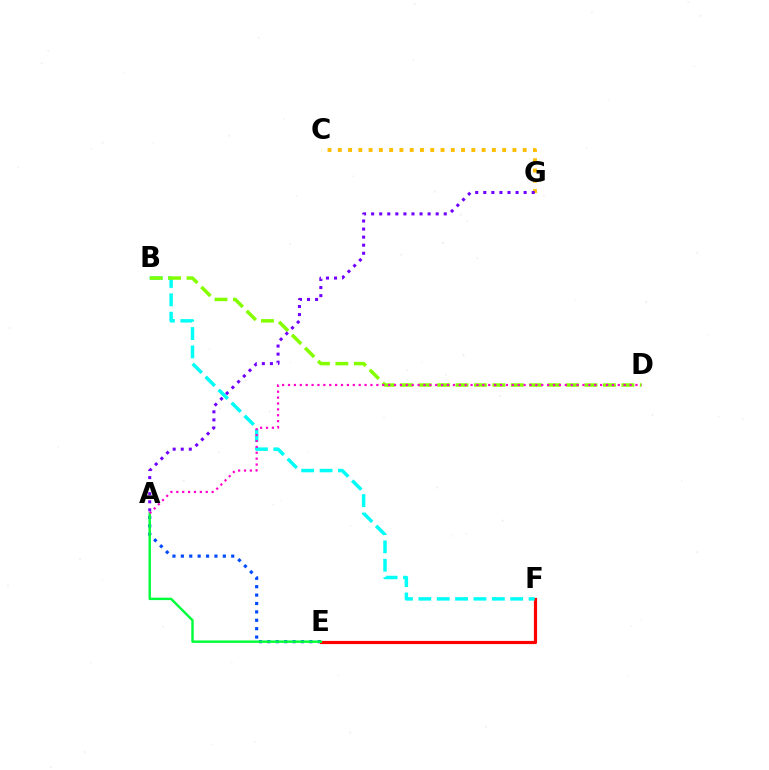{('A', 'E'): [{'color': '#004bff', 'line_style': 'dotted', 'thickness': 2.28}, {'color': '#00ff39', 'line_style': 'solid', 'thickness': 1.74}], ('C', 'G'): [{'color': '#ffbd00', 'line_style': 'dotted', 'thickness': 2.79}], ('E', 'F'): [{'color': '#ff0000', 'line_style': 'solid', 'thickness': 2.29}], ('B', 'F'): [{'color': '#00fff6', 'line_style': 'dashed', 'thickness': 2.5}], ('B', 'D'): [{'color': '#84ff00', 'line_style': 'dashed', 'thickness': 2.5}], ('A', 'D'): [{'color': '#ff00cf', 'line_style': 'dotted', 'thickness': 1.6}], ('A', 'G'): [{'color': '#7200ff', 'line_style': 'dotted', 'thickness': 2.19}]}